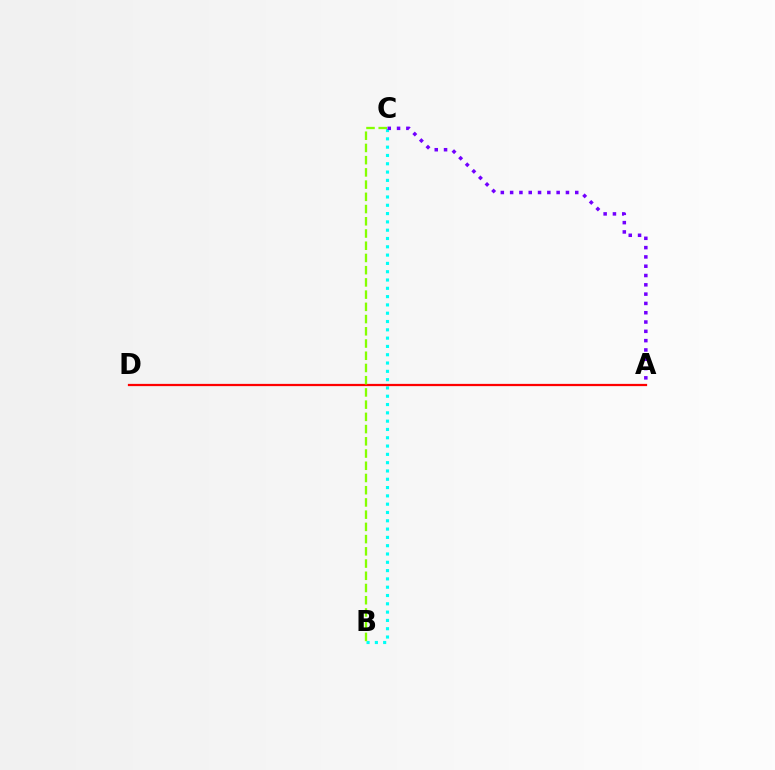{('B', 'C'): [{'color': '#00fff6', 'line_style': 'dotted', 'thickness': 2.26}, {'color': '#84ff00', 'line_style': 'dashed', 'thickness': 1.66}], ('A', 'D'): [{'color': '#ff0000', 'line_style': 'solid', 'thickness': 1.62}], ('A', 'C'): [{'color': '#7200ff', 'line_style': 'dotted', 'thickness': 2.53}]}